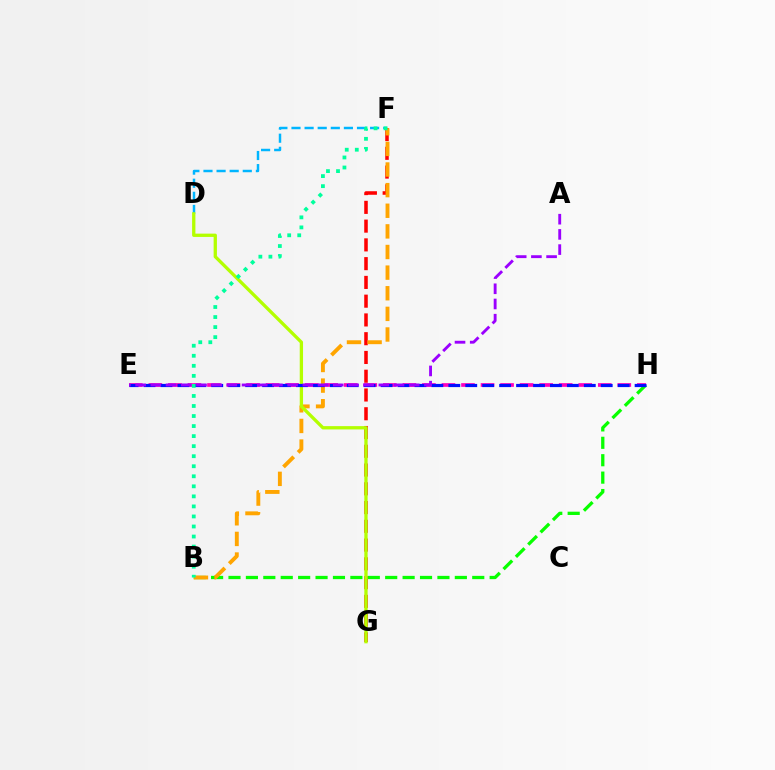{('F', 'G'): [{'color': '#ff0000', 'line_style': 'dashed', 'thickness': 2.55}], ('B', 'H'): [{'color': '#08ff00', 'line_style': 'dashed', 'thickness': 2.37}], ('B', 'F'): [{'color': '#ffa500', 'line_style': 'dashed', 'thickness': 2.8}, {'color': '#00ff9d', 'line_style': 'dotted', 'thickness': 2.73}], ('D', 'F'): [{'color': '#00b5ff', 'line_style': 'dashed', 'thickness': 1.78}], ('E', 'H'): [{'color': '#ff00bd', 'line_style': 'dashed', 'thickness': 2.65}, {'color': '#0010ff', 'line_style': 'dashed', 'thickness': 2.3}], ('D', 'G'): [{'color': '#b3ff00', 'line_style': 'solid', 'thickness': 2.38}], ('A', 'E'): [{'color': '#9b00ff', 'line_style': 'dashed', 'thickness': 2.06}]}